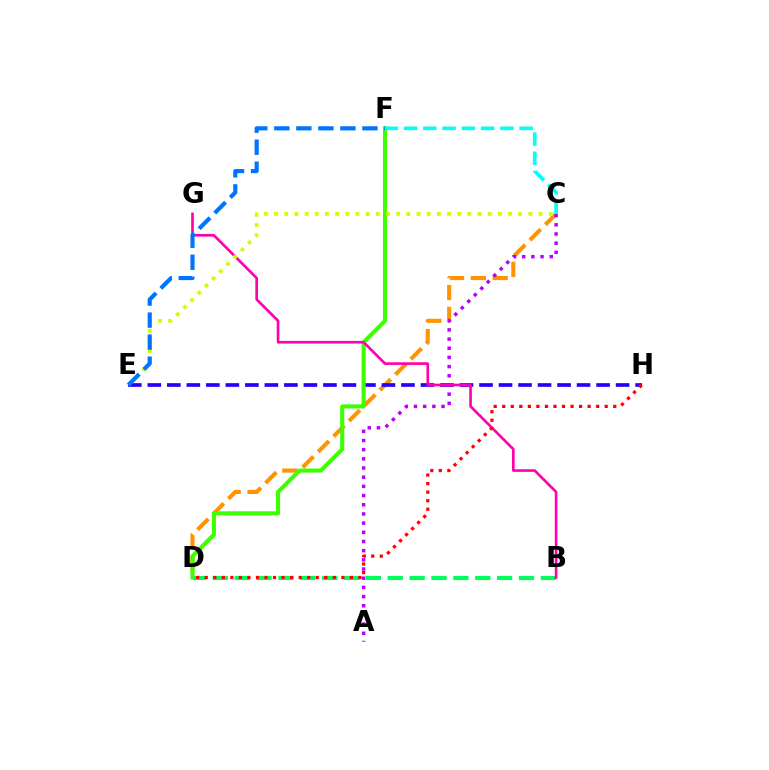{('C', 'D'): [{'color': '#ff9400', 'line_style': 'dashed', 'thickness': 2.97}], ('E', 'H'): [{'color': '#2500ff', 'line_style': 'dashed', 'thickness': 2.65}], ('D', 'F'): [{'color': '#3dff00', 'line_style': 'solid', 'thickness': 2.95}], ('A', 'C'): [{'color': '#b900ff', 'line_style': 'dotted', 'thickness': 2.49}], ('C', 'F'): [{'color': '#00fff6', 'line_style': 'dashed', 'thickness': 2.62}], ('B', 'D'): [{'color': '#00ff5c', 'line_style': 'dashed', 'thickness': 2.97}], ('B', 'G'): [{'color': '#ff00ac', 'line_style': 'solid', 'thickness': 1.91}], ('D', 'H'): [{'color': '#ff0000', 'line_style': 'dotted', 'thickness': 2.32}], ('C', 'E'): [{'color': '#d1ff00', 'line_style': 'dotted', 'thickness': 2.76}], ('E', 'F'): [{'color': '#0074ff', 'line_style': 'dashed', 'thickness': 2.99}]}